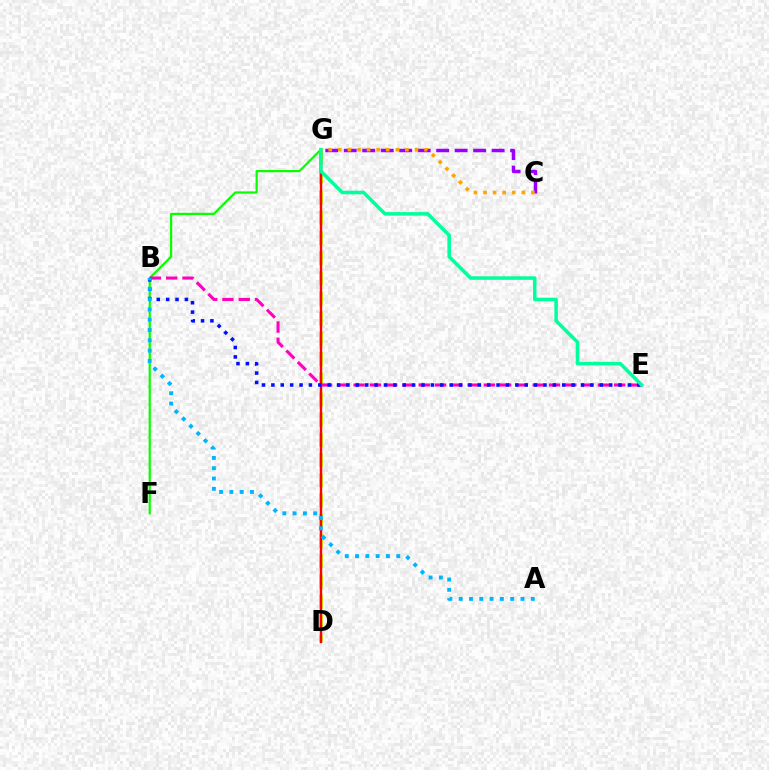{('D', 'G'): [{'color': '#b3ff00', 'line_style': 'dashed', 'thickness': 2.74}, {'color': '#ff0000', 'line_style': 'solid', 'thickness': 1.75}], ('F', 'G'): [{'color': '#08ff00', 'line_style': 'solid', 'thickness': 1.6}], ('B', 'E'): [{'color': '#ff00bd', 'line_style': 'dashed', 'thickness': 2.21}, {'color': '#0010ff', 'line_style': 'dotted', 'thickness': 2.55}], ('C', 'G'): [{'color': '#9b00ff', 'line_style': 'dashed', 'thickness': 2.51}, {'color': '#ffa500', 'line_style': 'dotted', 'thickness': 2.6}], ('A', 'B'): [{'color': '#00b5ff', 'line_style': 'dotted', 'thickness': 2.8}], ('E', 'G'): [{'color': '#00ff9d', 'line_style': 'solid', 'thickness': 2.55}]}